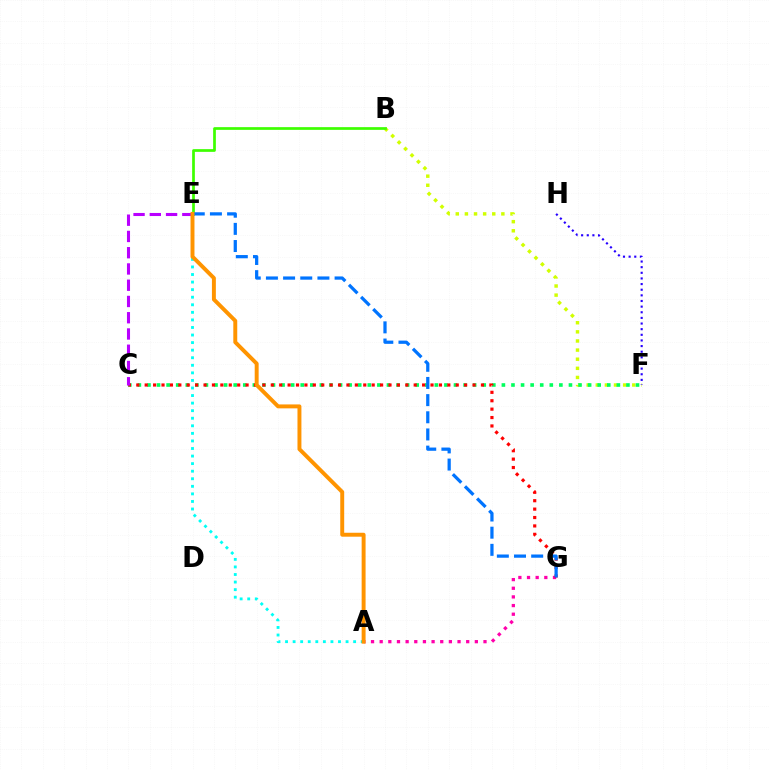{('B', 'F'): [{'color': '#d1ff00', 'line_style': 'dotted', 'thickness': 2.48}], ('A', 'G'): [{'color': '#ff00ac', 'line_style': 'dotted', 'thickness': 2.35}], ('B', 'E'): [{'color': '#3dff00', 'line_style': 'solid', 'thickness': 1.95}], ('C', 'F'): [{'color': '#00ff5c', 'line_style': 'dotted', 'thickness': 2.6}], ('F', 'H'): [{'color': '#2500ff', 'line_style': 'dotted', 'thickness': 1.53}], ('C', 'G'): [{'color': '#ff0000', 'line_style': 'dotted', 'thickness': 2.28}], ('A', 'E'): [{'color': '#00fff6', 'line_style': 'dotted', 'thickness': 2.06}, {'color': '#ff9400', 'line_style': 'solid', 'thickness': 2.83}], ('C', 'E'): [{'color': '#b900ff', 'line_style': 'dashed', 'thickness': 2.21}], ('E', 'G'): [{'color': '#0074ff', 'line_style': 'dashed', 'thickness': 2.33}]}